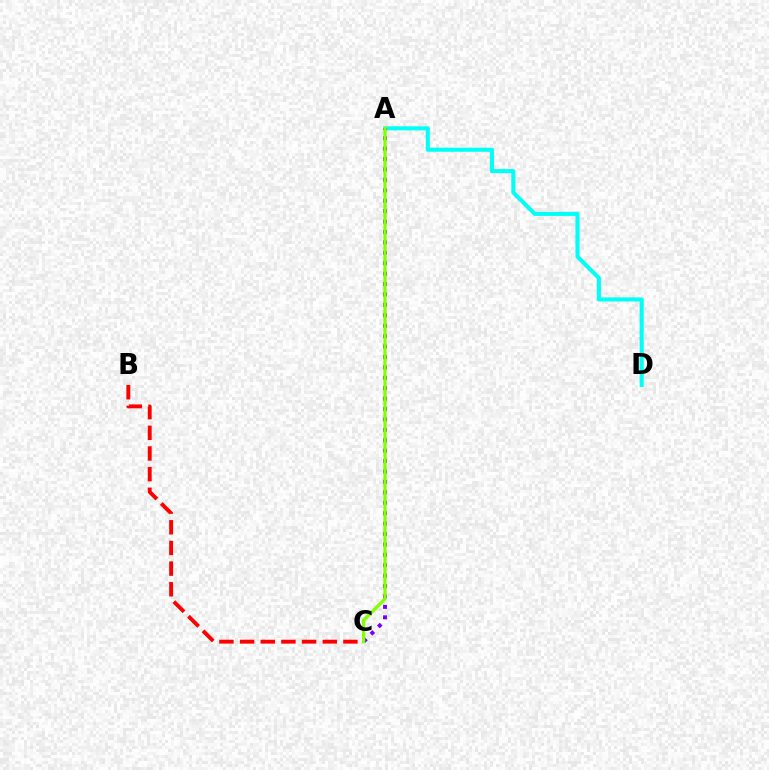{('B', 'C'): [{'color': '#ff0000', 'line_style': 'dashed', 'thickness': 2.81}], ('A', 'D'): [{'color': '#00fff6', 'line_style': 'solid', 'thickness': 2.93}], ('A', 'C'): [{'color': '#7200ff', 'line_style': 'dotted', 'thickness': 2.83}, {'color': '#84ff00', 'line_style': 'solid', 'thickness': 2.33}]}